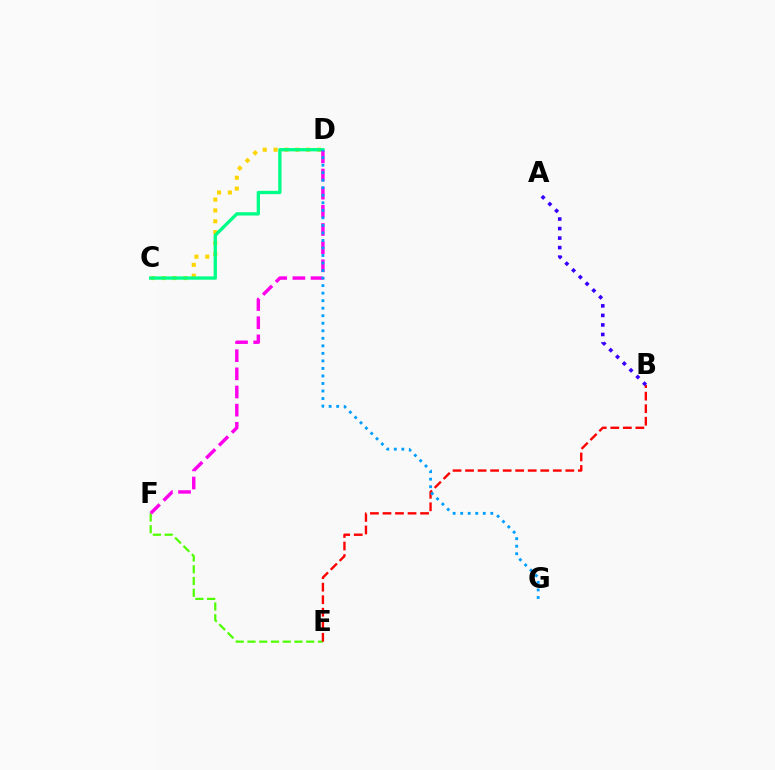{('E', 'F'): [{'color': '#4fff00', 'line_style': 'dashed', 'thickness': 1.6}], ('B', 'E'): [{'color': '#ff0000', 'line_style': 'dashed', 'thickness': 1.7}], ('C', 'D'): [{'color': '#ffd500', 'line_style': 'dotted', 'thickness': 2.95}, {'color': '#00ff86', 'line_style': 'solid', 'thickness': 2.38}], ('A', 'B'): [{'color': '#3700ff', 'line_style': 'dotted', 'thickness': 2.59}], ('D', 'F'): [{'color': '#ff00ed', 'line_style': 'dashed', 'thickness': 2.47}], ('D', 'G'): [{'color': '#009eff', 'line_style': 'dotted', 'thickness': 2.05}]}